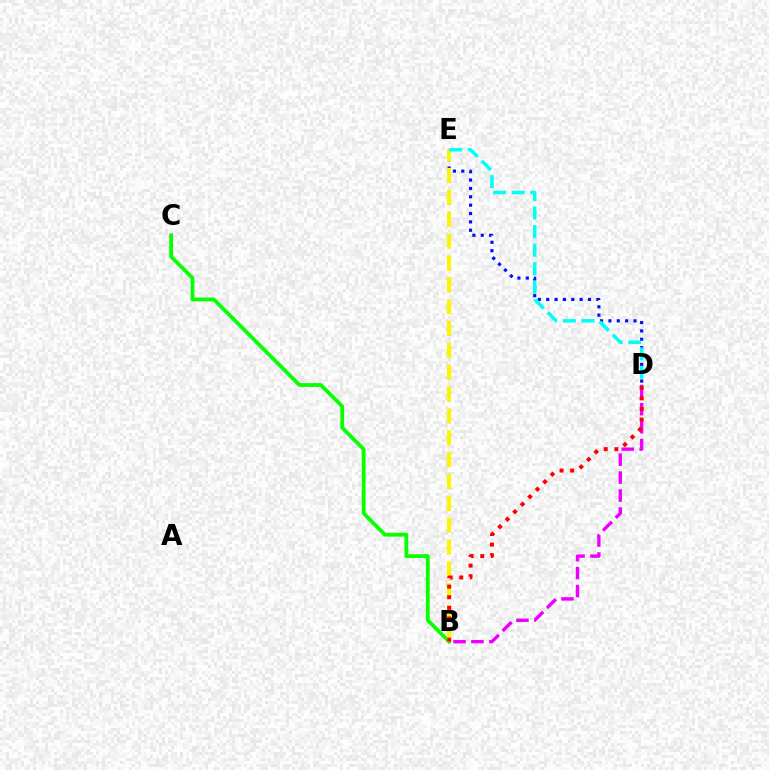{('B', 'C'): [{'color': '#08ff00', 'line_style': 'solid', 'thickness': 2.72}], ('D', 'E'): [{'color': '#0010ff', 'line_style': 'dotted', 'thickness': 2.27}, {'color': '#00fff6', 'line_style': 'dashed', 'thickness': 2.52}], ('B', 'E'): [{'color': '#fcf500', 'line_style': 'dashed', 'thickness': 2.97}], ('B', 'D'): [{'color': '#ee00ff', 'line_style': 'dashed', 'thickness': 2.44}, {'color': '#ff0000', 'line_style': 'dotted', 'thickness': 2.88}]}